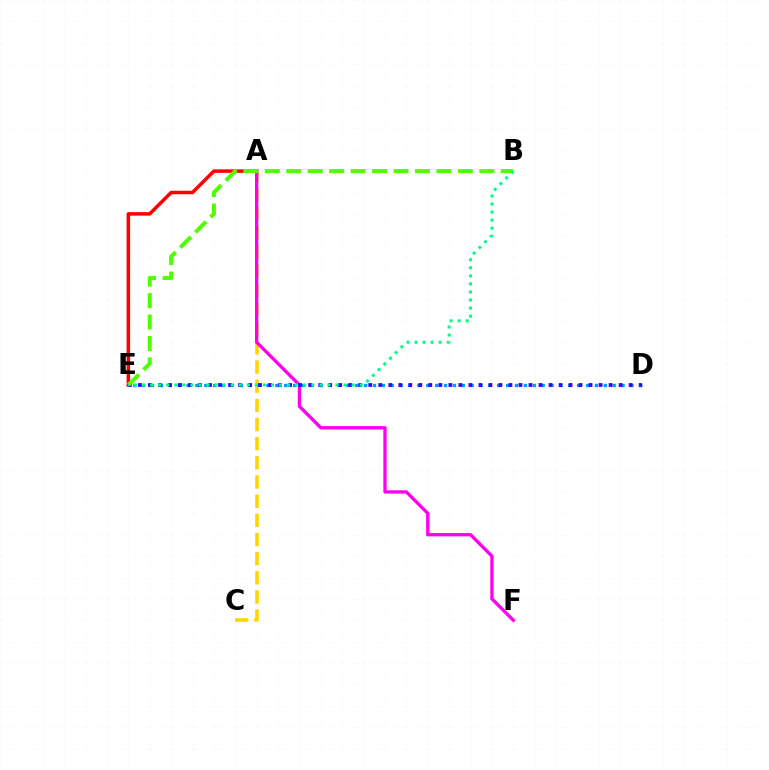{('A', 'E'): [{'color': '#ff0000', 'line_style': 'solid', 'thickness': 2.53}], ('A', 'C'): [{'color': '#ffd500', 'line_style': 'dashed', 'thickness': 2.6}], ('A', 'F'): [{'color': '#ff00ed', 'line_style': 'solid', 'thickness': 2.39}], ('D', 'E'): [{'color': '#009eff', 'line_style': 'dotted', 'thickness': 2.41}, {'color': '#3700ff', 'line_style': 'dotted', 'thickness': 2.72}], ('B', 'E'): [{'color': '#4fff00', 'line_style': 'dashed', 'thickness': 2.91}, {'color': '#00ff86', 'line_style': 'dotted', 'thickness': 2.19}]}